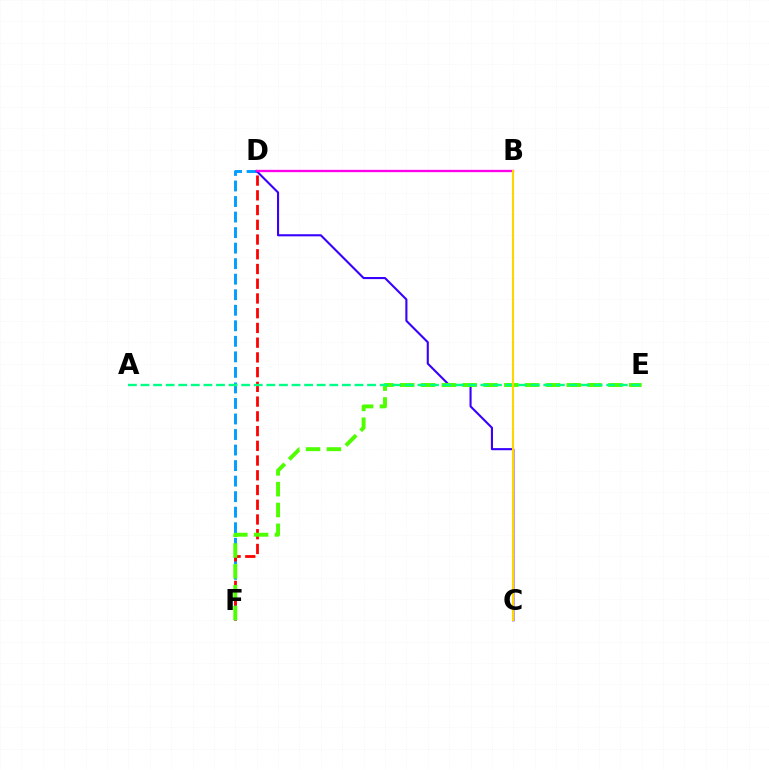{('D', 'F'): [{'color': '#009eff', 'line_style': 'dashed', 'thickness': 2.11}, {'color': '#ff0000', 'line_style': 'dashed', 'thickness': 2.0}], ('C', 'D'): [{'color': '#3700ff', 'line_style': 'solid', 'thickness': 1.51}], ('E', 'F'): [{'color': '#4fff00', 'line_style': 'dashed', 'thickness': 2.83}], ('B', 'D'): [{'color': '#ff00ed', 'line_style': 'solid', 'thickness': 1.68}], ('A', 'E'): [{'color': '#00ff86', 'line_style': 'dashed', 'thickness': 1.71}], ('B', 'C'): [{'color': '#ffd500', 'line_style': 'solid', 'thickness': 1.53}]}